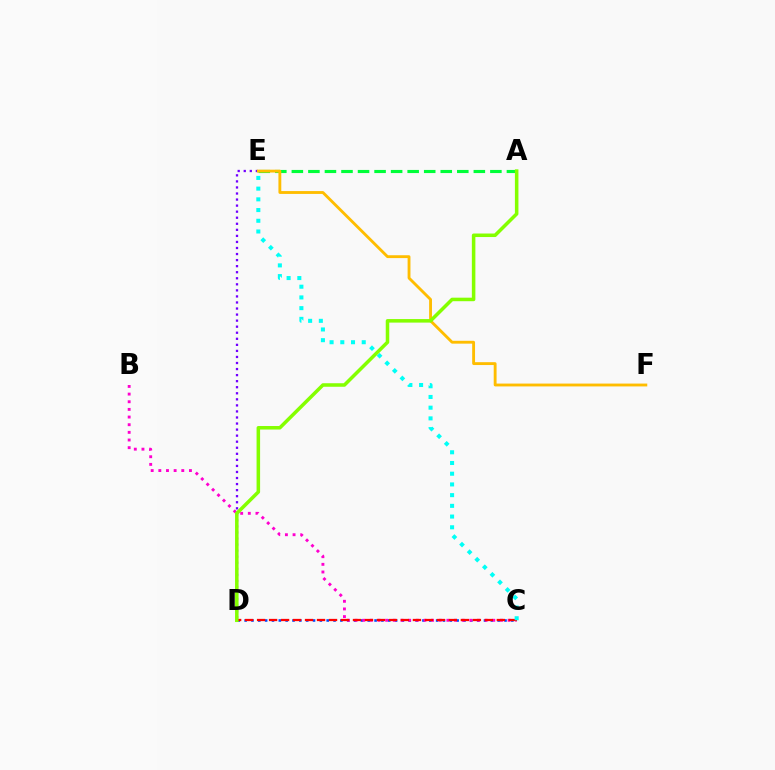{('A', 'E'): [{'color': '#00ff39', 'line_style': 'dashed', 'thickness': 2.25}], ('D', 'E'): [{'color': '#7200ff', 'line_style': 'dotted', 'thickness': 1.64}], ('C', 'D'): [{'color': '#004bff', 'line_style': 'dotted', 'thickness': 1.86}, {'color': '#ff0000', 'line_style': 'dashed', 'thickness': 1.63}], ('B', 'C'): [{'color': '#ff00cf', 'line_style': 'dotted', 'thickness': 2.08}], ('C', 'E'): [{'color': '#00fff6', 'line_style': 'dotted', 'thickness': 2.91}], ('E', 'F'): [{'color': '#ffbd00', 'line_style': 'solid', 'thickness': 2.05}], ('A', 'D'): [{'color': '#84ff00', 'line_style': 'solid', 'thickness': 2.54}]}